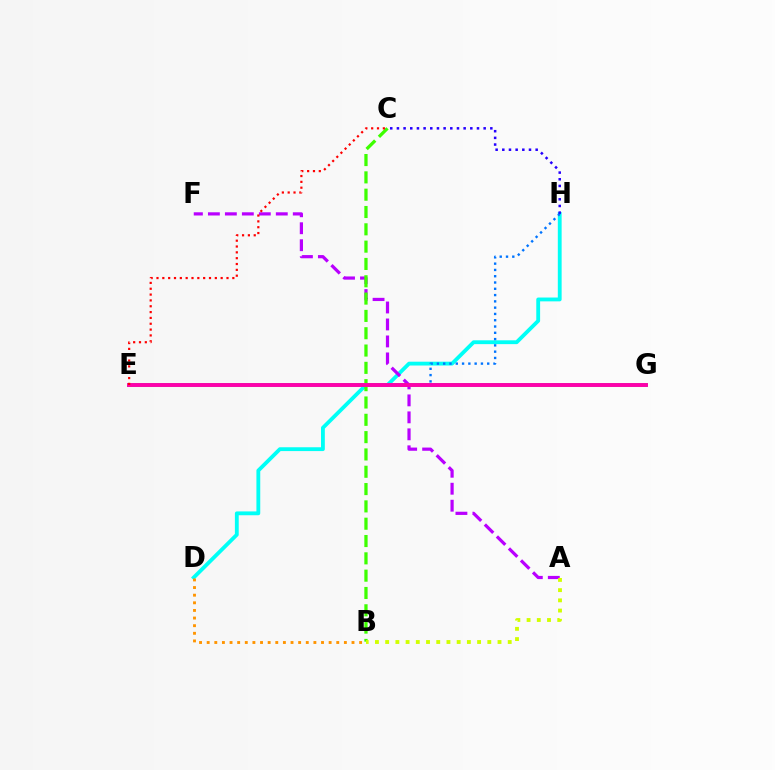{('D', 'H'): [{'color': '#00fff6', 'line_style': 'solid', 'thickness': 2.75}], ('E', 'H'): [{'color': '#0074ff', 'line_style': 'dotted', 'thickness': 1.71}], ('A', 'F'): [{'color': '#b900ff', 'line_style': 'dashed', 'thickness': 2.31}], ('B', 'C'): [{'color': '#3dff00', 'line_style': 'dashed', 'thickness': 2.35}], ('A', 'B'): [{'color': '#d1ff00', 'line_style': 'dotted', 'thickness': 2.78}], ('E', 'G'): [{'color': '#00ff5c', 'line_style': 'solid', 'thickness': 2.68}, {'color': '#ff00ac', 'line_style': 'solid', 'thickness': 2.8}], ('C', 'H'): [{'color': '#2500ff', 'line_style': 'dotted', 'thickness': 1.81}], ('B', 'D'): [{'color': '#ff9400', 'line_style': 'dotted', 'thickness': 2.07}], ('C', 'E'): [{'color': '#ff0000', 'line_style': 'dotted', 'thickness': 1.59}]}